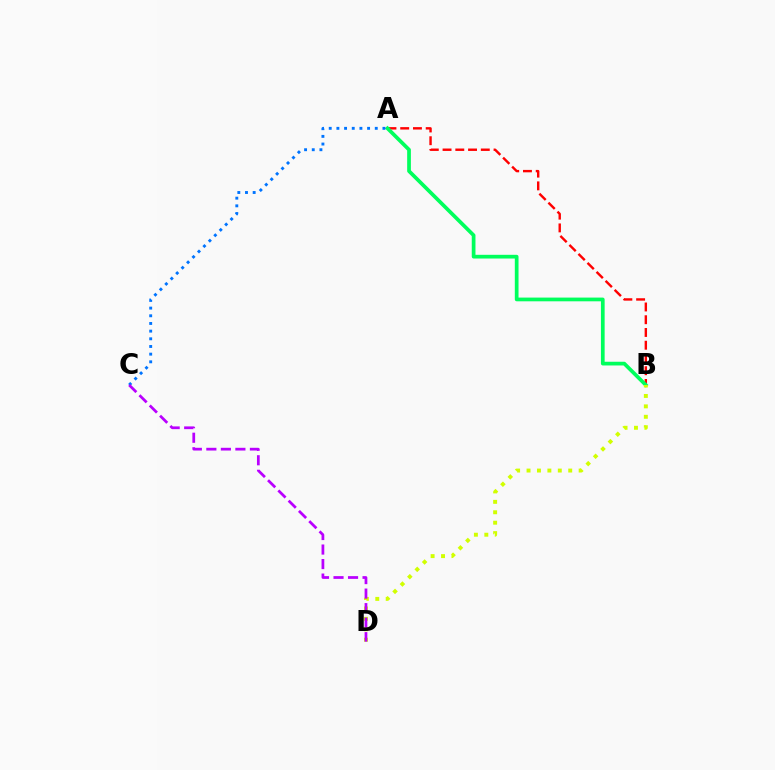{('A', 'B'): [{'color': '#ff0000', 'line_style': 'dashed', 'thickness': 1.73}, {'color': '#00ff5c', 'line_style': 'solid', 'thickness': 2.68}], ('B', 'D'): [{'color': '#d1ff00', 'line_style': 'dotted', 'thickness': 2.83}], ('A', 'C'): [{'color': '#0074ff', 'line_style': 'dotted', 'thickness': 2.08}], ('C', 'D'): [{'color': '#b900ff', 'line_style': 'dashed', 'thickness': 1.97}]}